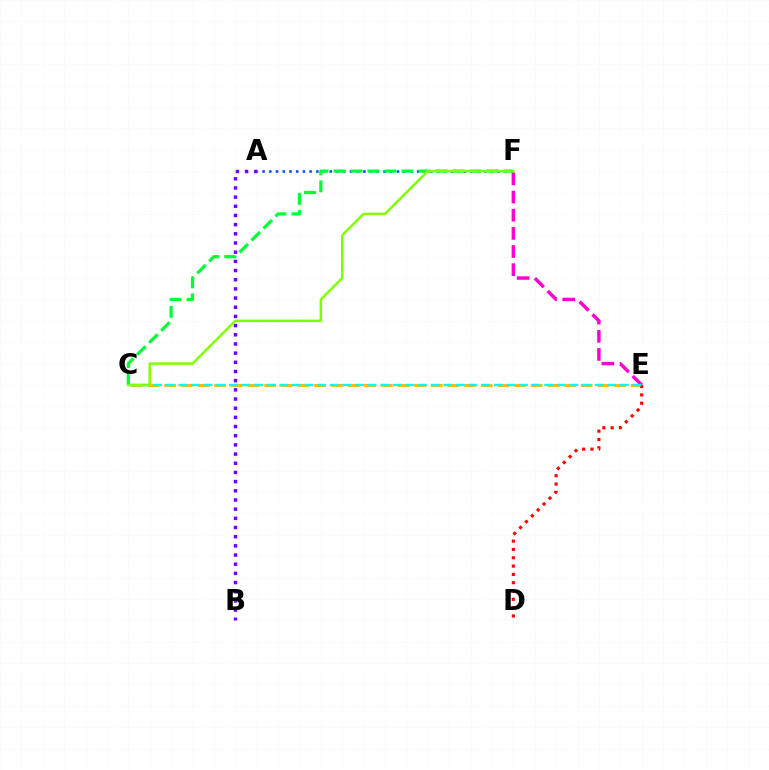{('C', 'E'): [{'color': '#ffbd00', 'line_style': 'dashed', 'thickness': 2.26}, {'color': '#00fff6', 'line_style': 'dashed', 'thickness': 1.71}], ('A', 'F'): [{'color': '#004bff', 'line_style': 'dotted', 'thickness': 1.83}], ('E', 'F'): [{'color': '#ff00cf', 'line_style': 'dashed', 'thickness': 2.47}], ('D', 'E'): [{'color': '#ff0000', 'line_style': 'dotted', 'thickness': 2.26}], ('A', 'B'): [{'color': '#7200ff', 'line_style': 'dotted', 'thickness': 2.49}], ('C', 'F'): [{'color': '#00ff39', 'line_style': 'dashed', 'thickness': 2.31}, {'color': '#84ff00', 'line_style': 'solid', 'thickness': 1.81}]}